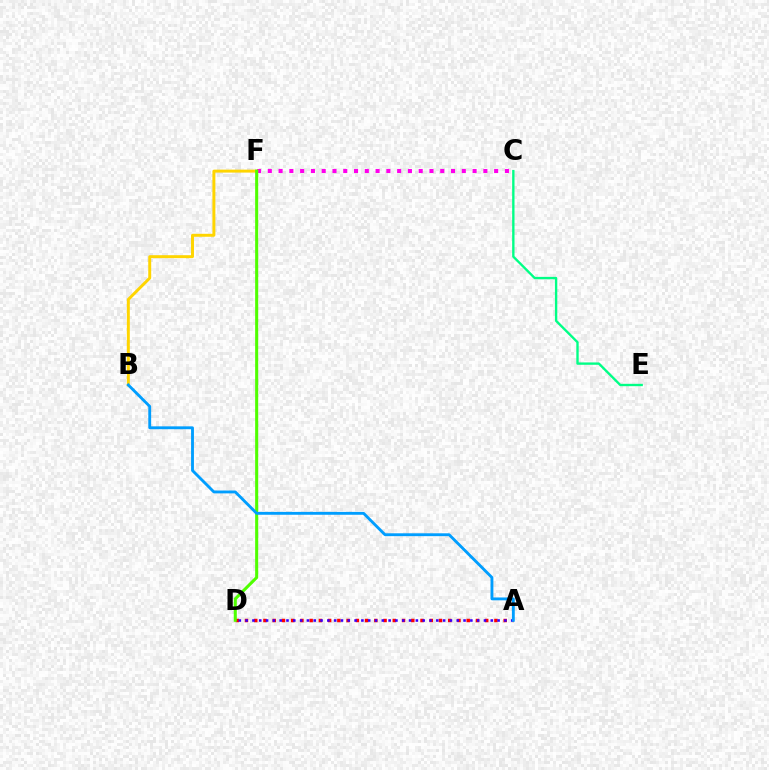{('A', 'D'): [{'color': '#ff0000', 'line_style': 'dotted', 'thickness': 2.51}, {'color': '#3700ff', 'line_style': 'dotted', 'thickness': 1.85}], ('C', 'F'): [{'color': '#ff00ed', 'line_style': 'dotted', 'thickness': 2.93}], ('C', 'E'): [{'color': '#00ff86', 'line_style': 'solid', 'thickness': 1.7}], ('B', 'F'): [{'color': '#ffd500', 'line_style': 'solid', 'thickness': 2.13}], ('D', 'F'): [{'color': '#4fff00', 'line_style': 'solid', 'thickness': 2.2}], ('A', 'B'): [{'color': '#009eff', 'line_style': 'solid', 'thickness': 2.06}]}